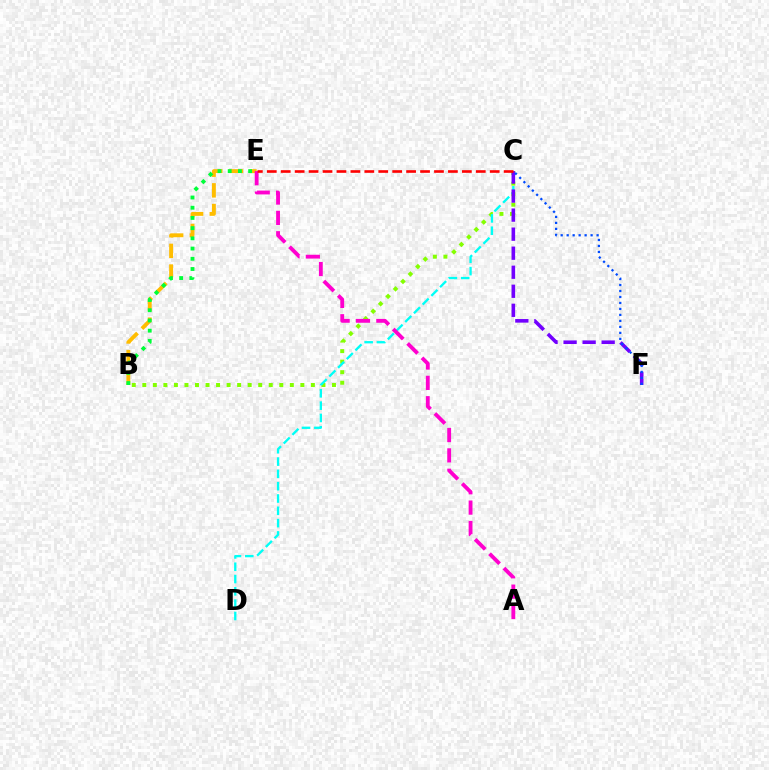{('B', 'C'): [{'color': '#84ff00', 'line_style': 'dotted', 'thickness': 2.86}], ('B', 'E'): [{'color': '#ffbd00', 'line_style': 'dashed', 'thickness': 2.81}, {'color': '#00ff39', 'line_style': 'dotted', 'thickness': 2.77}], ('C', 'D'): [{'color': '#00fff6', 'line_style': 'dashed', 'thickness': 1.67}], ('C', 'F'): [{'color': '#7200ff', 'line_style': 'dashed', 'thickness': 2.59}, {'color': '#004bff', 'line_style': 'dotted', 'thickness': 1.63}], ('A', 'E'): [{'color': '#ff00cf', 'line_style': 'dashed', 'thickness': 2.76}], ('C', 'E'): [{'color': '#ff0000', 'line_style': 'dashed', 'thickness': 1.89}]}